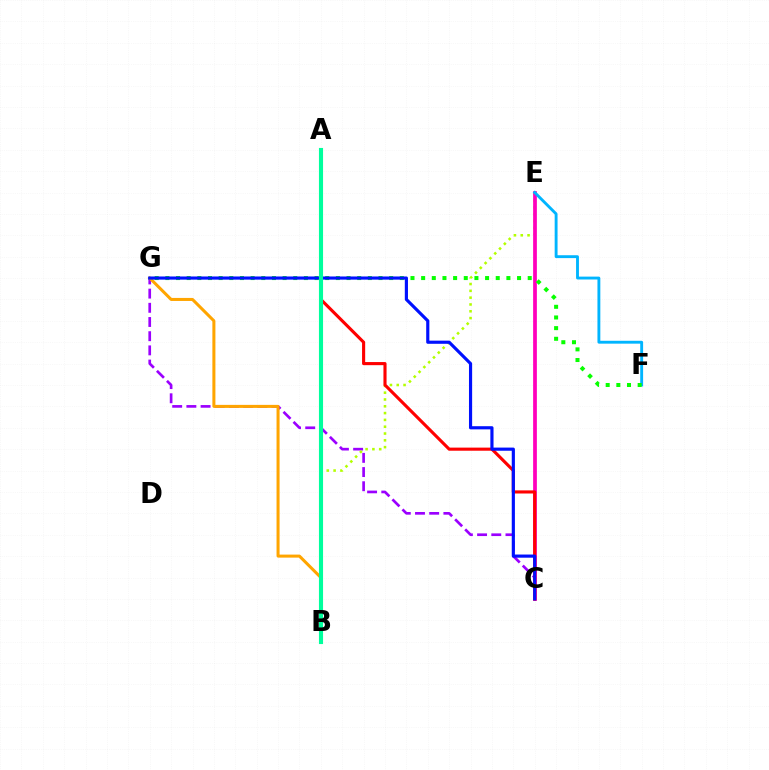{('C', 'G'): [{'color': '#9b00ff', 'line_style': 'dashed', 'thickness': 1.93}, {'color': '#0010ff', 'line_style': 'solid', 'thickness': 2.27}], ('B', 'E'): [{'color': '#b3ff00', 'line_style': 'dotted', 'thickness': 1.85}], ('C', 'E'): [{'color': '#ff00bd', 'line_style': 'solid', 'thickness': 2.7}], ('A', 'C'): [{'color': '#ff0000', 'line_style': 'solid', 'thickness': 2.24}], ('E', 'F'): [{'color': '#00b5ff', 'line_style': 'solid', 'thickness': 2.07}], ('F', 'G'): [{'color': '#08ff00', 'line_style': 'dotted', 'thickness': 2.9}], ('B', 'G'): [{'color': '#ffa500', 'line_style': 'solid', 'thickness': 2.18}], ('A', 'B'): [{'color': '#00ff9d', 'line_style': 'solid', 'thickness': 2.96}]}